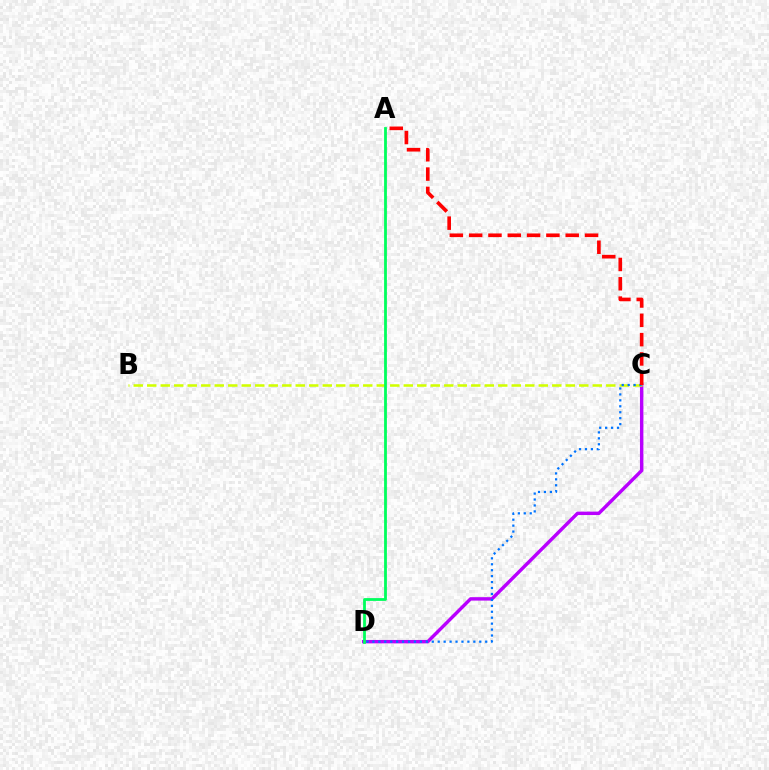{('C', 'D'): [{'color': '#b900ff', 'line_style': 'solid', 'thickness': 2.46}, {'color': '#0074ff', 'line_style': 'dotted', 'thickness': 1.61}], ('B', 'C'): [{'color': '#d1ff00', 'line_style': 'dashed', 'thickness': 1.83}], ('A', 'D'): [{'color': '#00ff5c', 'line_style': 'solid', 'thickness': 2.02}], ('A', 'C'): [{'color': '#ff0000', 'line_style': 'dashed', 'thickness': 2.62}]}